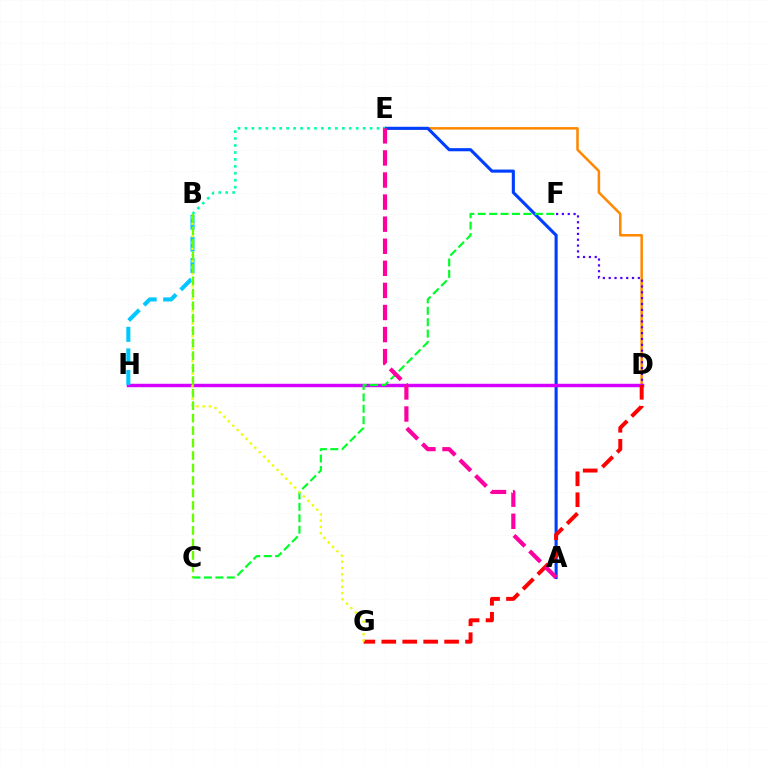{('D', 'E'): [{'color': '#ff8800', 'line_style': 'solid', 'thickness': 1.82}], ('A', 'E'): [{'color': '#003fff', 'line_style': 'solid', 'thickness': 2.24}, {'color': '#ff00a0', 'line_style': 'dashed', 'thickness': 3.0}], ('D', 'H'): [{'color': '#d600ff', 'line_style': 'solid', 'thickness': 2.48}], ('C', 'F'): [{'color': '#00ff27', 'line_style': 'dashed', 'thickness': 1.55}], ('B', 'E'): [{'color': '#00ffaf', 'line_style': 'dotted', 'thickness': 1.89}], ('D', 'G'): [{'color': '#ff0000', 'line_style': 'dashed', 'thickness': 2.84}], ('B', 'H'): [{'color': '#00c7ff', 'line_style': 'dashed', 'thickness': 2.93}], ('B', 'G'): [{'color': '#eeff00', 'line_style': 'dotted', 'thickness': 1.7}], ('D', 'F'): [{'color': '#4f00ff', 'line_style': 'dotted', 'thickness': 1.58}], ('B', 'C'): [{'color': '#66ff00', 'line_style': 'dashed', 'thickness': 1.7}]}